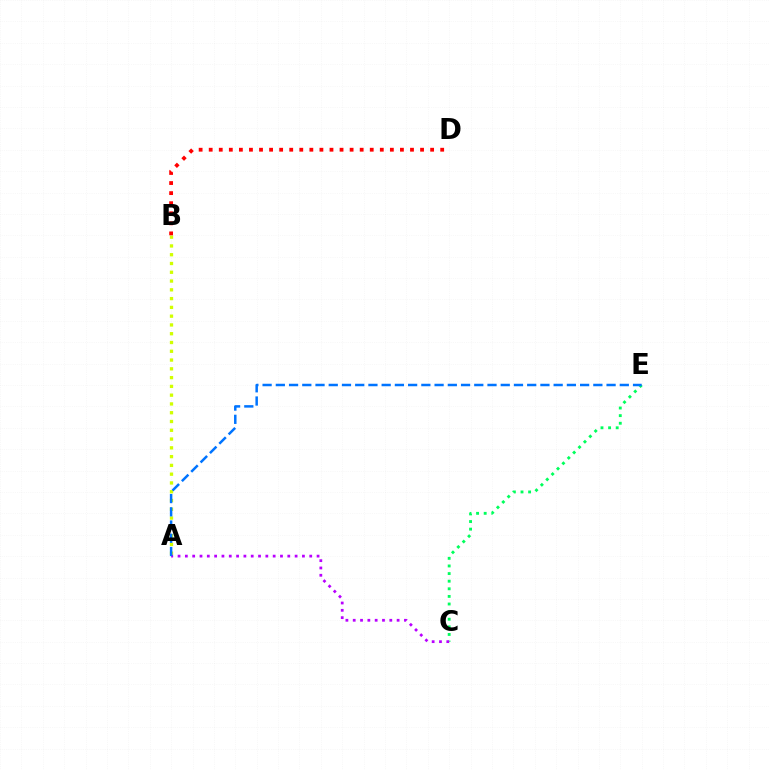{('C', 'E'): [{'color': '#00ff5c', 'line_style': 'dotted', 'thickness': 2.07}], ('A', 'B'): [{'color': '#d1ff00', 'line_style': 'dotted', 'thickness': 2.39}], ('B', 'D'): [{'color': '#ff0000', 'line_style': 'dotted', 'thickness': 2.73}], ('A', 'C'): [{'color': '#b900ff', 'line_style': 'dotted', 'thickness': 1.99}], ('A', 'E'): [{'color': '#0074ff', 'line_style': 'dashed', 'thickness': 1.8}]}